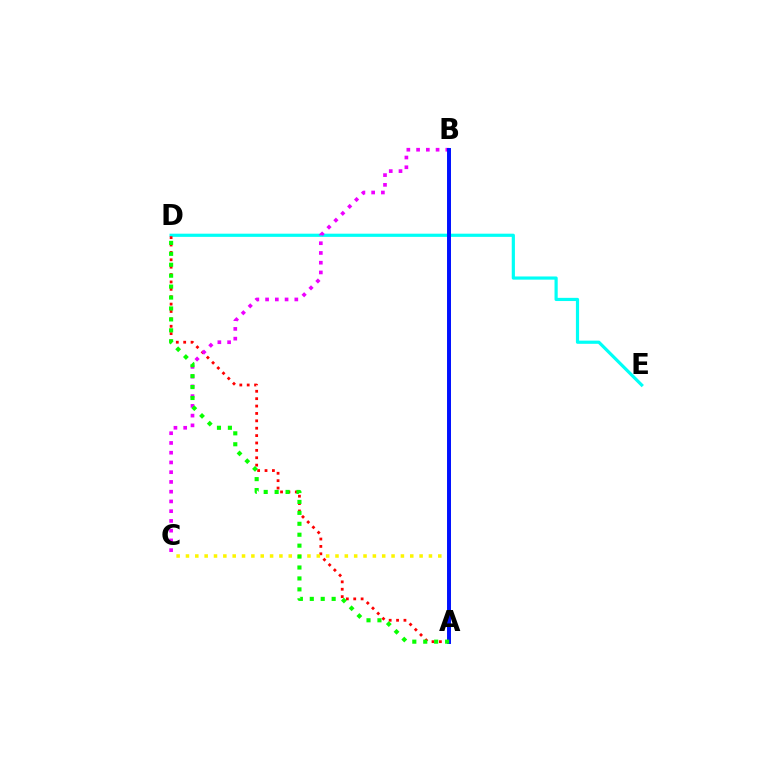{('D', 'E'): [{'color': '#00fff6', 'line_style': 'solid', 'thickness': 2.29}], ('A', 'D'): [{'color': '#ff0000', 'line_style': 'dotted', 'thickness': 2.01}, {'color': '#08ff00', 'line_style': 'dotted', 'thickness': 2.97}], ('B', 'C'): [{'color': '#ee00ff', 'line_style': 'dotted', 'thickness': 2.65}], ('A', 'C'): [{'color': '#fcf500', 'line_style': 'dotted', 'thickness': 2.54}], ('A', 'B'): [{'color': '#0010ff', 'line_style': 'solid', 'thickness': 2.85}]}